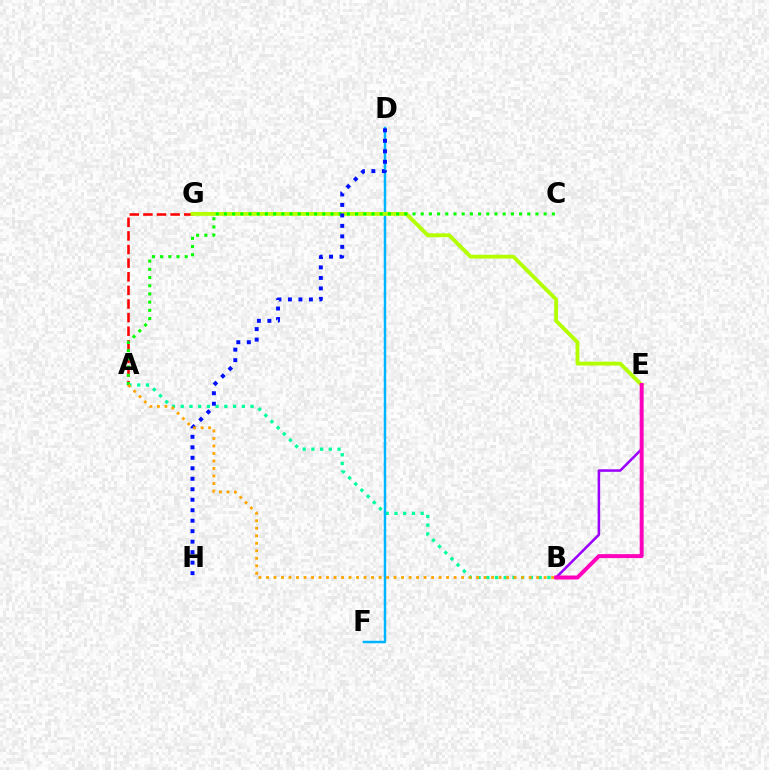{('A', 'B'): [{'color': '#00ff9d', 'line_style': 'dotted', 'thickness': 2.37}, {'color': '#ffa500', 'line_style': 'dotted', 'thickness': 2.04}], ('D', 'F'): [{'color': '#00b5ff', 'line_style': 'solid', 'thickness': 1.77}], ('A', 'G'): [{'color': '#ff0000', 'line_style': 'dashed', 'thickness': 1.85}], ('B', 'E'): [{'color': '#9b00ff', 'line_style': 'solid', 'thickness': 1.83}, {'color': '#ff00bd', 'line_style': 'solid', 'thickness': 2.85}], ('E', 'G'): [{'color': '#b3ff00', 'line_style': 'solid', 'thickness': 2.76}], ('A', 'C'): [{'color': '#08ff00', 'line_style': 'dotted', 'thickness': 2.23}], ('D', 'H'): [{'color': '#0010ff', 'line_style': 'dotted', 'thickness': 2.85}]}